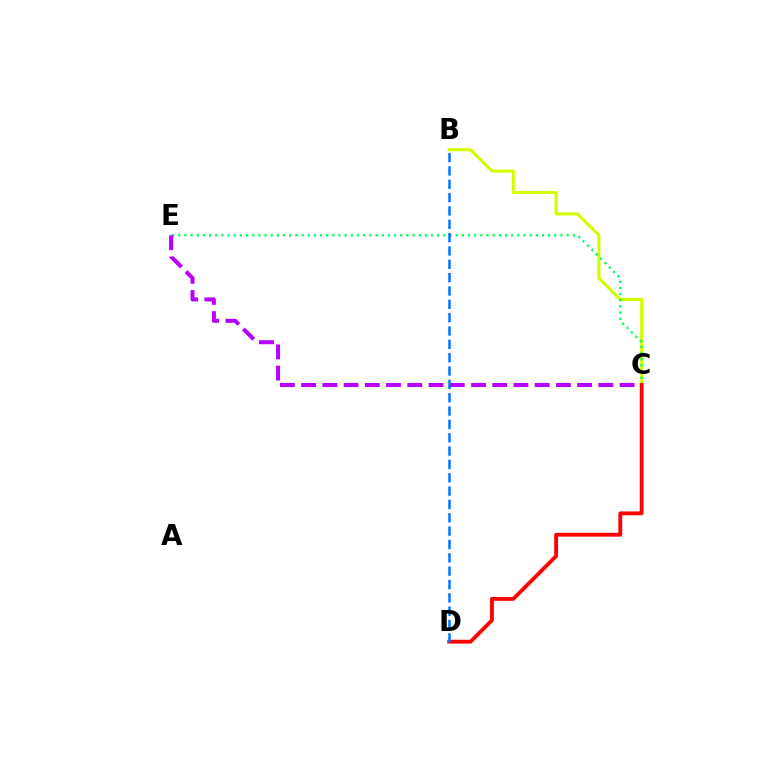{('B', 'C'): [{'color': '#d1ff00', 'line_style': 'solid', 'thickness': 2.21}], ('C', 'E'): [{'color': '#00ff5c', 'line_style': 'dotted', 'thickness': 1.68}, {'color': '#b900ff', 'line_style': 'dashed', 'thickness': 2.88}], ('C', 'D'): [{'color': '#ff0000', 'line_style': 'solid', 'thickness': 2.75}], ('B', 'D'): [{'color': '#0074ff', 'line_style': 'dashed', 'thickness': 1.81}]}